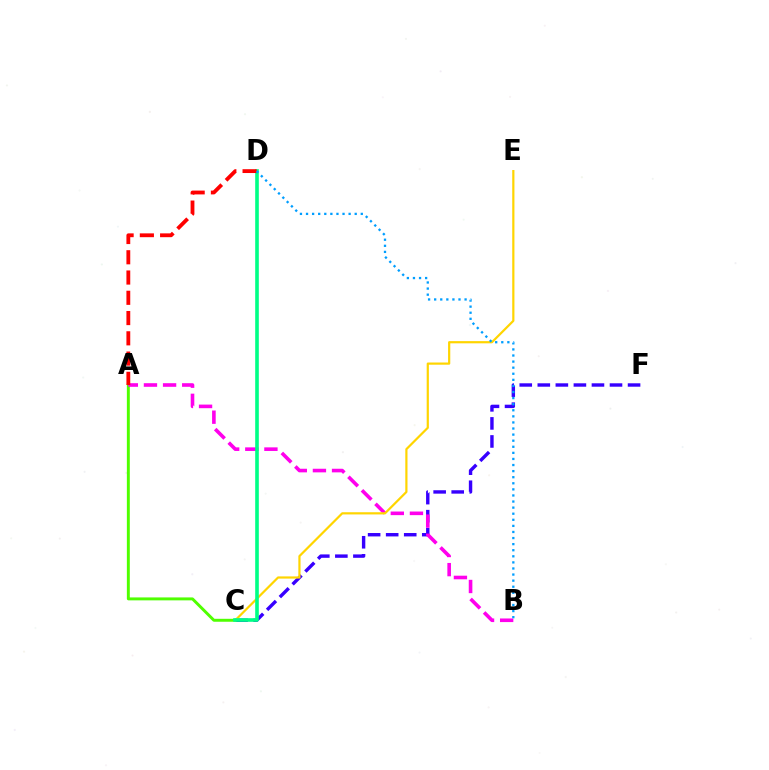{('C', 'F'): [{'color': '#3700ff', 'line_style': 'dashed', 'thickness': 2.45}], ('A', 'C'): [{'color': '#4fff00', 'line_style': 'solid', 'thickness': 2.12}], ('A', 'B'): [{'color': '#ff00ed', 'line_style': 'dashed', 'thickness': 2.6}], ('C', 'E'): [{'color': '#ffd500', 'line_style': 'solid', 'thickness': 1.59}], ('C', 'D'): [{'color': '#00ff86', 'line_style': 'solid', 'thickness': 2.61}], ('A', 'D'): [{'color': '#ff0000', 'line_style': 'dashed', 'thickness': 2.75}], ('B', 'D'): [{'color': '#009eff', 'line_style': 'dotted', 'thickness': 1.65}]}